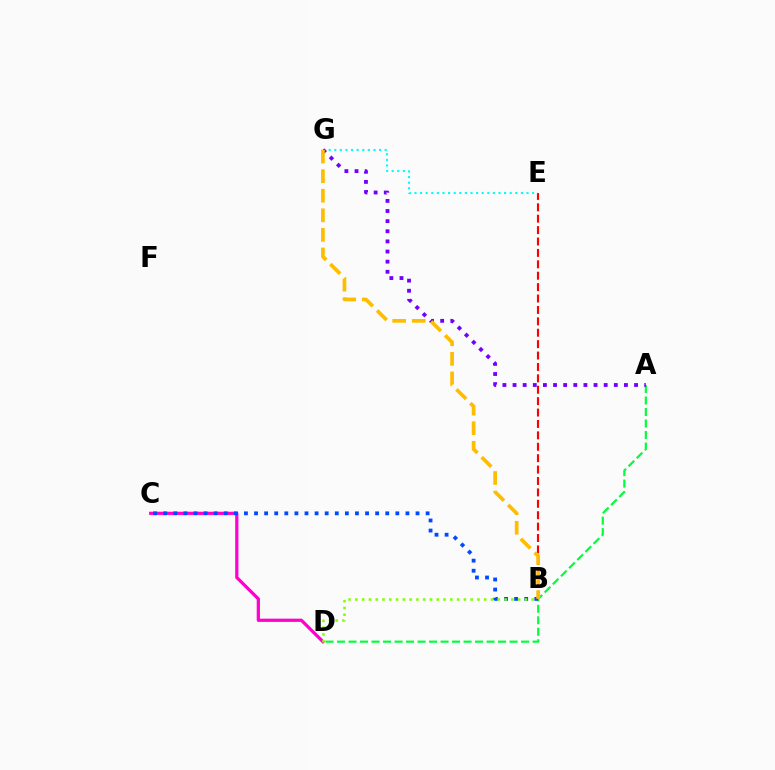{('A', 'D'): [{'color': '#00ff39', 'line_style': 'dashed', 'thickness': 1.56}], ('B', 'E'): [{'color': '#ff0000', 'line_style': 'dashed', 'thickness': 1.55}], ('E', 'G'): [{'color': '#00fff6', 'line_style': 'dotted', 'thickness': 1.52}], ('C', 'D'): [{'color': '#ff00cf', 'line_style': 'solid', 'thickness': 2.33}], ('B', 'C'): [{'color': '#004bff', 'line_style': 'dotted', 'thickness': 2.74}], ('A', 'G'): [{'color': '#7200ff', 'line_style': 'dotted', 'thickness': 2.75}], ('B', 'D'): [{'color': '#84ff00', 'line_style': 'dotted', 'thickness': 1.84}], ('B', 'G'): [{'color': '#ffbd00', 'line_style': 'dashed', 'thickness': 2.66}]}